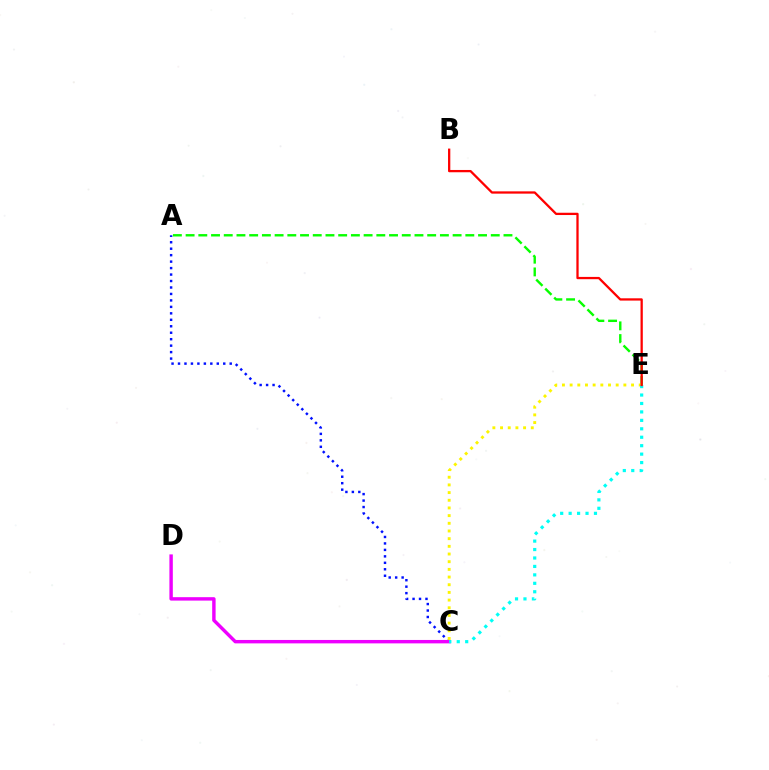{('A', 'E'): [{'color': '#08ff00', 'line_style': 'dashed', 'thickness': 1.73}], ('A', 'C'): [{'color': '#0010ff', 'line_style': 'dotted', 'thickness': 1.76}], ('C', 'D'): [{'color': '#ee00ff', 'line_style': 'solid', 'thickness': 2.46}], ('C', 'E'): [{'color': '#fcf500', 'line_style': 'dotted', 'thickness': 2.09}, {'color': '#00fff6', 'line_style': 'dotted', 'thickness': 2.29}], ('B', 'E'): [{'color': '#ff0000', 'line_style': 'solid', 'thickness': 1.64}]}